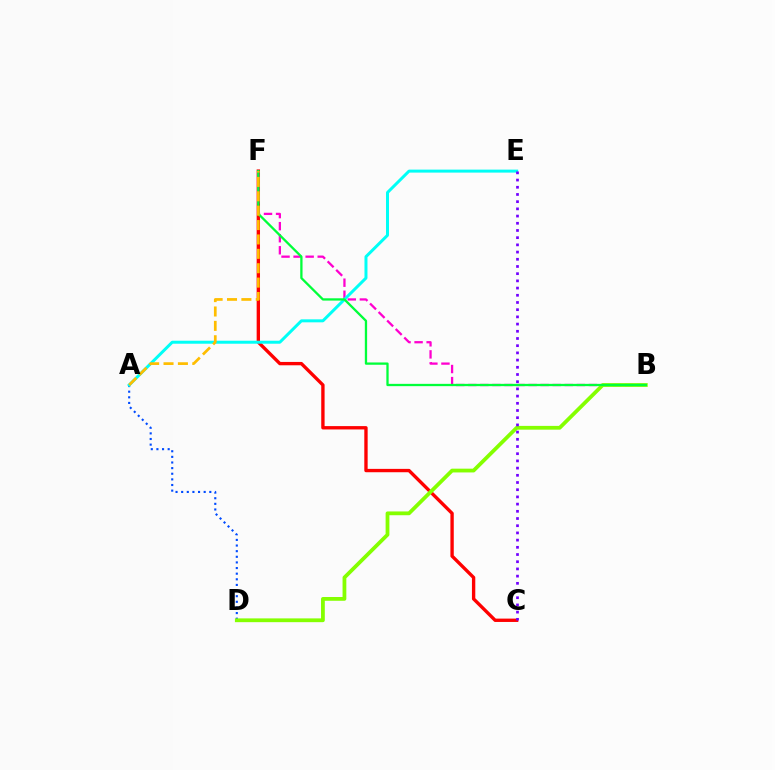{('A', 'D'): [{'color': '#004bff', 'line_style': 'dotted', 'thickness': 1.53}], ('C', 'F'): [{'color': '#ff0000', 'line_style': 'solid', 'thickness': 2.41}], ('B', 'F'): [{'color': '#ff00cf', 'line_style': 'dashed', 'thickness': 1.64}, {'color': '#00ff39', 'line_style': 'solid', 'thickness': 1.65}], ('A', 'E'): [{'color': '#00fff6', 'line_style': 'solid', 'thickness': 2.15}], ('B', 'D'): [{'color': '#84ff00', 'line_style': 'solid', 'thickness': 2.72}], ('A', 'F'): [{'color': '#ffbd00', 'line_style': 'dashed', 'thickness': 1.95}], ('C', 'E'): [{'color': '#7200ff', 'line_style': 'dotted', 'thickness': 1.96}]}